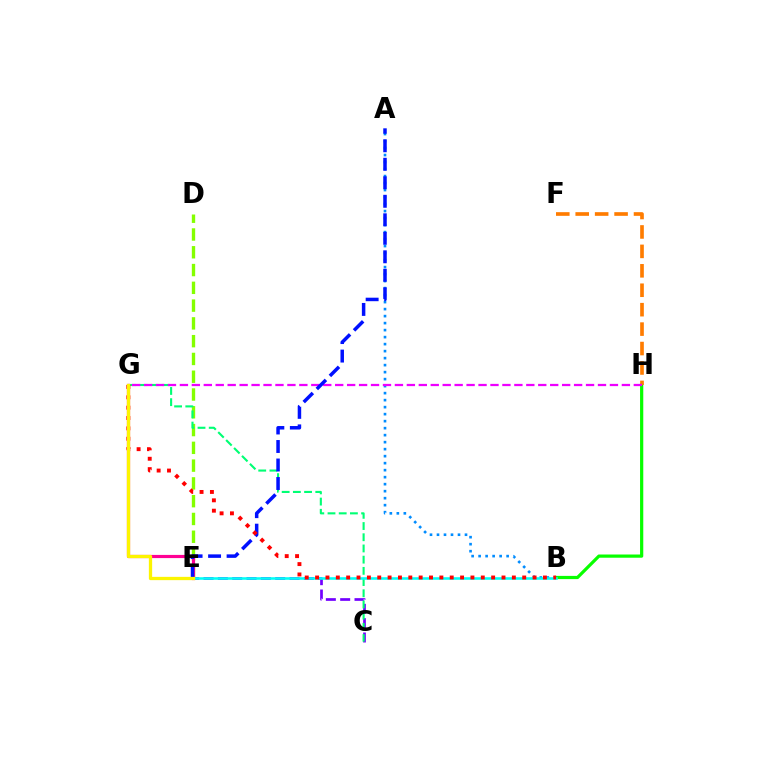{('D', 'E'): [{'color': '#84ff00', 'line_style': 'dashed', 'thickness': 2.42}], ('C', 'E'): [{'color': '#7200ff', 'line_style': 'dashed', 'thickness': 1.95}], ('A', 'B'): [{'color': '#008cff', 'line_style': 'dotted', 'thickness': 1.9}], ('B', 'H'): [{'color': '#08ff00', 'line_style': 'solid', 'thickness': 2.31}], ('C', 'G'): [{'color': '#00ff74', 'line_style': 'dashed', 'thickness': 1.52}], ('F', 'H'): [{'color': '#ff7c00', 'line_style': 'dashed', 'thickness': 2.64}], ('G', 'H'): [{'color': '#ee00ff', 'line_style': 'dashed', 'thickness': 1.62}], ('E', 'G'): [{'color': '#ff0094', 'line_style': 'solid', 'thickness': 2.29}, {'color': '#fcf500', 'line_style': 'solid', 'thickness': 2.36}], ('A', 'E'): [{'color': '#0010ff', 'line_style': 'dashed', 'thickness': 2.51}], ('B', 'E'): [{'color': '#00fff6', 'line_style': 'solid', 'thickness': 1.85}], ('B', 'G'): [{'color': '#ff0000', 'line_style': 'dotted', 'thickness': 2.81}]}